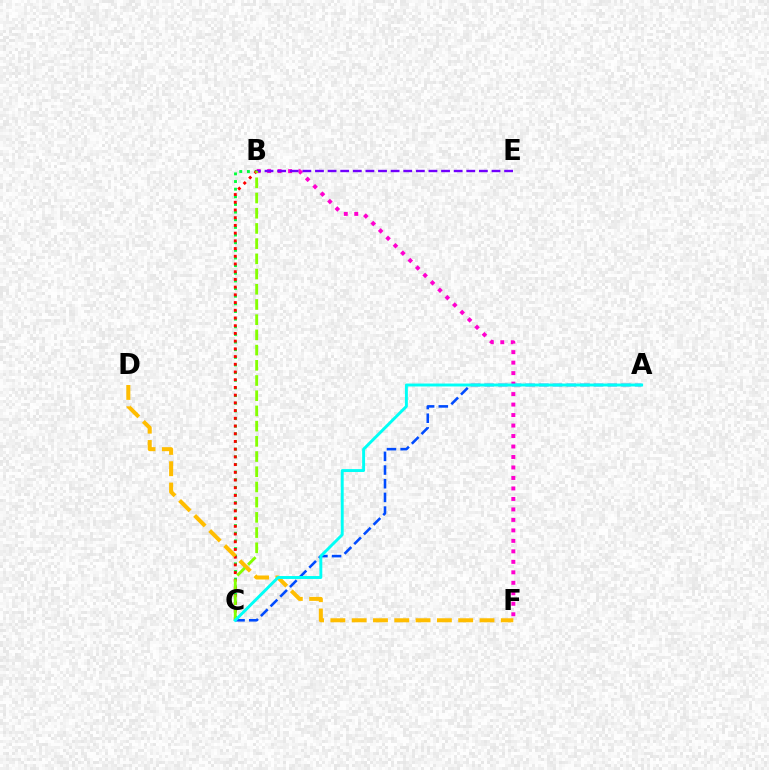{('B', 'C'): [{'color': '#00ff39', 'line_style': 'dotted', 'thickness': 2.08}, {'color': '#ff0000', 'line_style': 'dotted', 'thickness': 2.1}, {'color': '#84ff00', 'line_style': 'dashed', 'thickness': 2.07}], ('A', 'C'): [{'color': '#004bff', 'line_style': 'dashed', 'thickness': 1.86}, {'color': '#00fff6', 'line_style': 'solid', 'thickness': 2.1}], ('D', 'F'): [{'color': '#ffbd00', 'line_style': 'dashed', 'thickness': 2.89}], ('B', 'F'): [{'color': '#ff00cf', 'line_style': 'dotted', 'thickness': 2.85}], ('B', 'E'): [{'color': '#7200ff', 'line_style': 'dashed', 'thickness': 1.71}]}